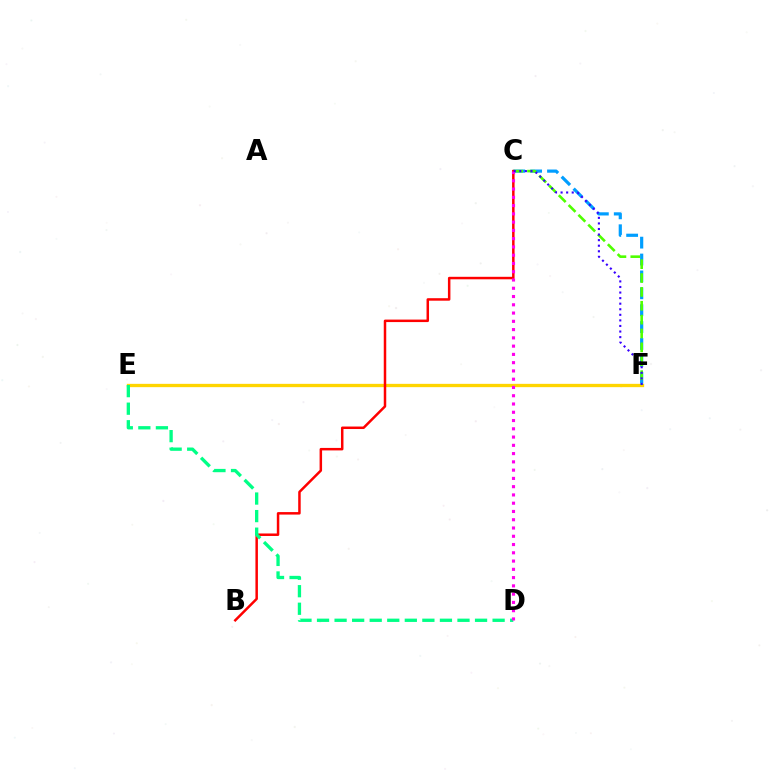{('C', 'F'): [{'color': '#009eff', 'line_style': 'dashed', 'thickness': 2.29}, {'color': '#4fff00', 'line_style': 'dashed', 'thickness': 1.88}, {'color': '#3700ff', 'line_style': 'dotted', 'thickness': 1.51}], ('E', 'F'): [{'color': '#ffd500', 'line_style': 'solid', 'thickness': 2.39}], ('B', 'C'): [{'color': '#ff0000', 'line_style': 'solid', 'thickness': 1.79}], ('D', 'E'): [{'color': '#00ff86', 'line_style': 'dashed', 'thickness': 2.39}], ('C', 'D'): [{'color': '#ff00ed', 'line_style': 'dotted', 'thickness': 2.25}]}